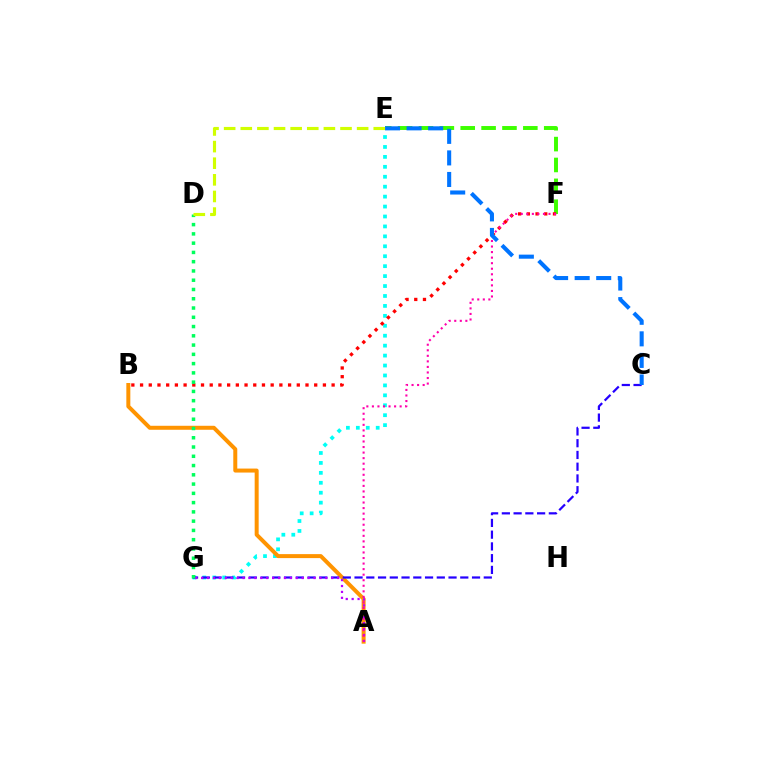{('E', 'G'): [{'color': '#00fff6', 'line_style': 'dotted', 'thickness': 2.7}], ('A', 'B'): [{'color': '#ff9400', 'line_style': 'solid', 'thickness': 2.87}], ('E', 'F'): [{'color': '#3dff00', 'line_style': 'dashed', 'thickness': 2.84}], ('C', 'G'): [{'color': '#2500ff', 'line_style': 'dashed', 'thickness': 1.6}], ('A', 'G'): [{'color': '#b900ff', 'line_style': 'dotted', 'thickness': 1.61}], ('B', 'F'): [{'color': '#ff0000', 'line_style': 'dotted', 'thickness': 2.37}], ('A', 'F'): [{'color': '#ff00ac', 'line_style': 'dotted', 'thickness': 1.51}], ('D', 'G'): [{'color': '#00ff5c', 'line_style': 'dotted', 'thickness': 2.52}], ('C', 'E'): [{'color': '#0074ff', 'line_style': 'dashed', 'thickness': 2.93}], ('D', 'E'): [{'color': '#d1ff00', 'line_style': 'dashed', 'thickness': 2.26}]}